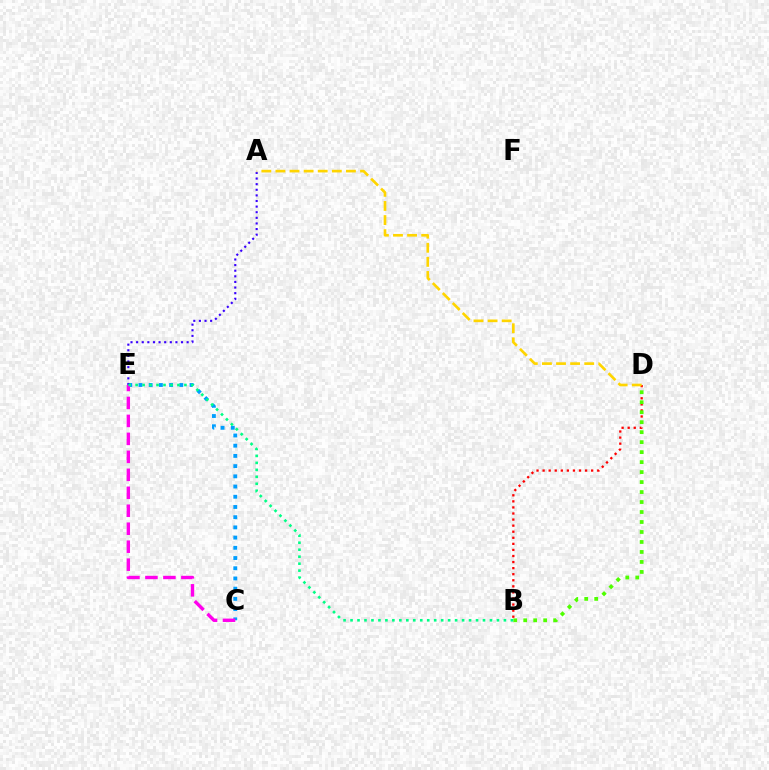{('C', 'E'): [{'color': '#009eff', 'line_style': 'dotted', 'thickness': 2.77}, {'color': '#ff00ed', 'line_style': 'dashed', 'thickness': 2.44}], ('A', 'E'): [{'color': '#3700ff', 'line_style': 'dotted', 'thickness': 1.52}], ('B', 'D'): [{'color': '#ff0000', 'line_style': 'dotted', 'thickness': 1.65}, {'color': '#4fff00', 'line_style': 'dotted', 'thickness': 2.71}], ('B', 'E'): [{'color': '#00ff86', 'line_style': 'dotted', 'thickness': 1.89}], ('A', 'D'): [{'color': '#ffd500', 'line_style': 'dashed', 'thickness': 1.92}]}